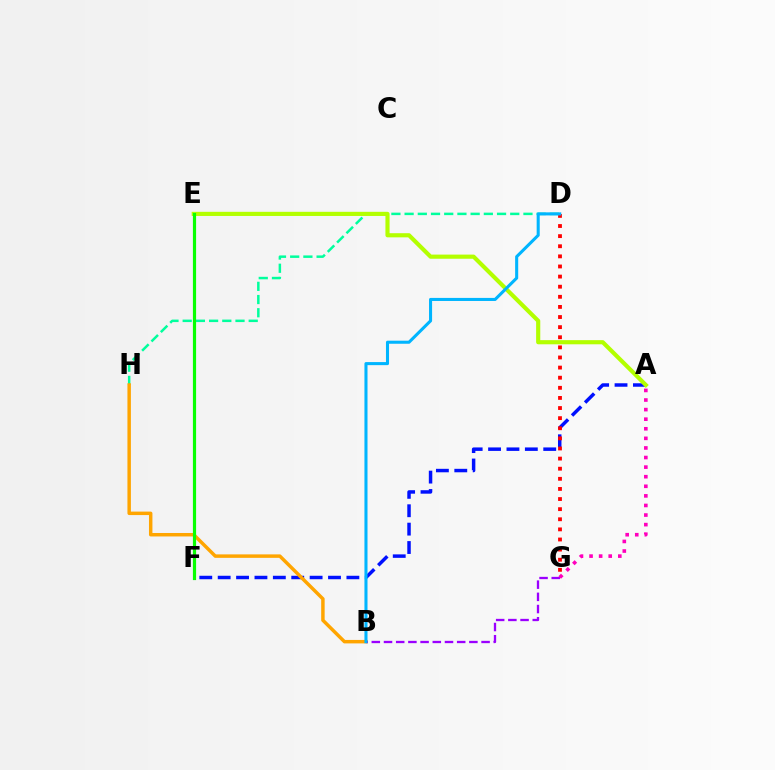{('A', 'F'): [{'color': '#0010ff', 'line_style': 'dashed', 'thickness': 2.5}], ('D', 'G'): [{'color': '#ff0000', 'line_style': 'dotted', 'thickness': 2.75}], ('D', 'H'): [{'color': '#00ff9d', 'line_style': 'dashed', 'thickness': 1.79}], ('A', 'E'): [{'color': '#b3ff00', 'line_style': 'solid', 'thickness': 2.98}], ('B', 'H'): [{'color': '#ffa500', 'line_style': 'solid', 'thickness': 2.49}], ('E', 'F'): [{'color': '#08ff00', 'line_style': 'solid', 'thickness': 2.29}], ('B', 'G'): [{'color': '#9b00ff', 'line_style': 'dashed', 'thickness': 1.66}], ('A', 'G'): [{'color': '#ff00bd', 'line_style': 'dotted', 'thickness': 2.6}], ('B', 'D'): [{'color': '#00b5ff', 'line_style': 'solid', 'thickness': 2.21}]}